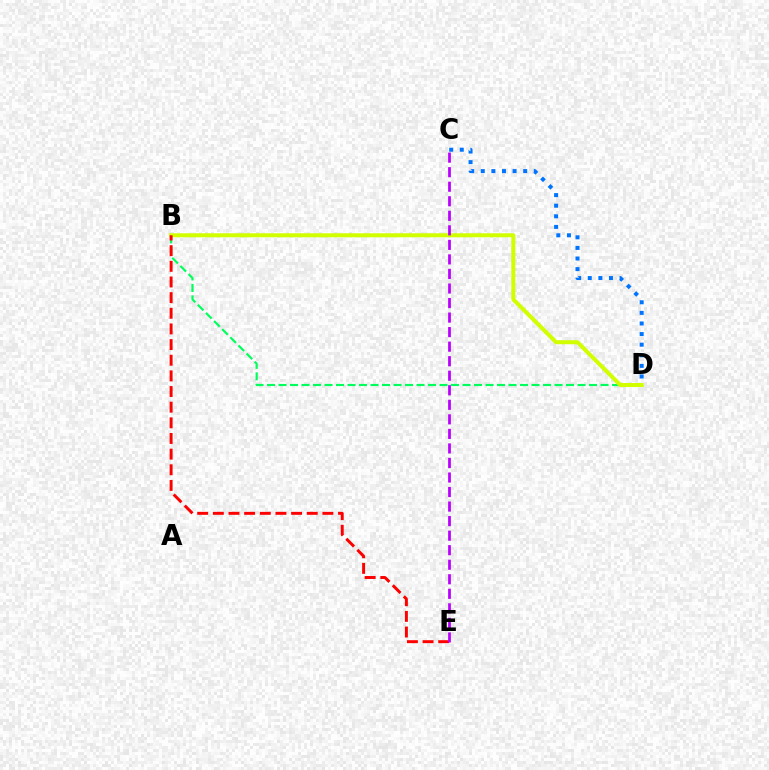{('B', 'D'): [{'color': '#00ff5c', 'line_style': 'dashed', 'thickness': 1.56}, {'color': '#d1ff00', 'line_style': 'solid', 'thickness': 2.89}], ('C', 'D'): [{'color': '#0074ff', 'line_style': 'dotted', 'thickness': 2.88}], ('B', 'E'): [{'color': '#ff0000', 'line_style': 'dashed', 'thickness': 2.13}], ('C', 'E'): [{'color': '#b900ff', 'line_style': 'dashed', 'thickness': 1.98}]}